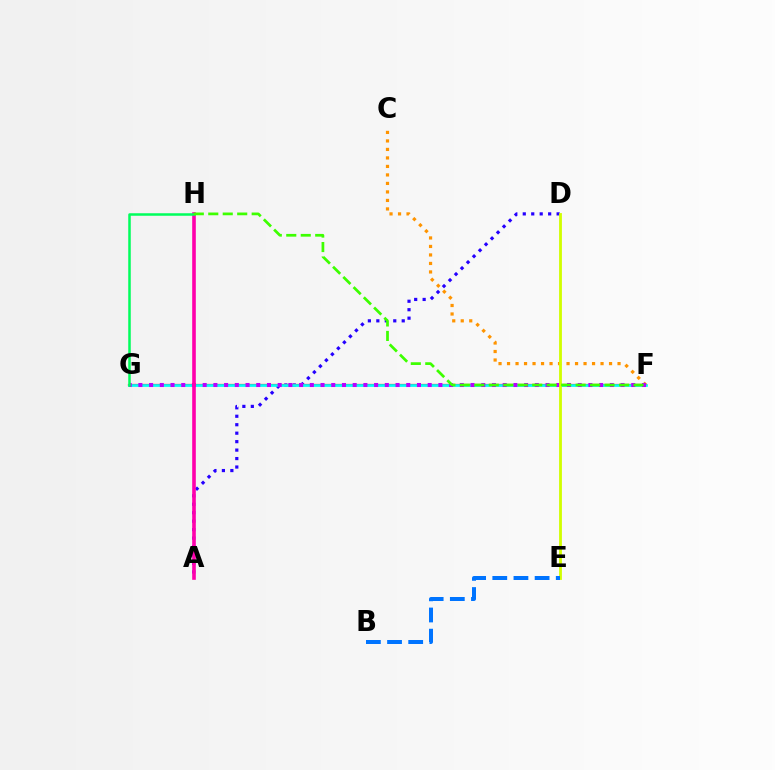{('A', 'D'): [{'color': '#2500ff', 'line_style': 'dotted', 'thickness': 2.3}], ('F', 'G'): [{'color': '#ff0000', 'line_style': 'solid', 'thickness': 1.59}, {'color': '#00fff6', 'line_style': 'solid', 'thickness': 1.95}, {'color': '#b900ff', 'line_style': 'dotted', 'thickness': 2.91}], ('C', 'F'): [{'color': '#ff9400', 'line_style': 'dotted', 'thickness': 2.31}], ('D', 'E'): [{'color': '#d1ff00', 'line_style': 'solid', 'thickness': 2.02}], ('A', 'H'): [{'color': '#ff00ac', 'line_style': 'solid', 'thickness': 2.61}], ('B', 'E'): [{'color': '#0074ff', 'line_style': 'dashed', 'thickness': 2.87}], ('G', 'H'): [{'color': '#00ff5c', 'line_style': 'solid', 'thickness': 1.81}], ('F', 'H'): [{'color': '#3dff00', 'line_style': 'dashed', 'thickness': 1.97}]}